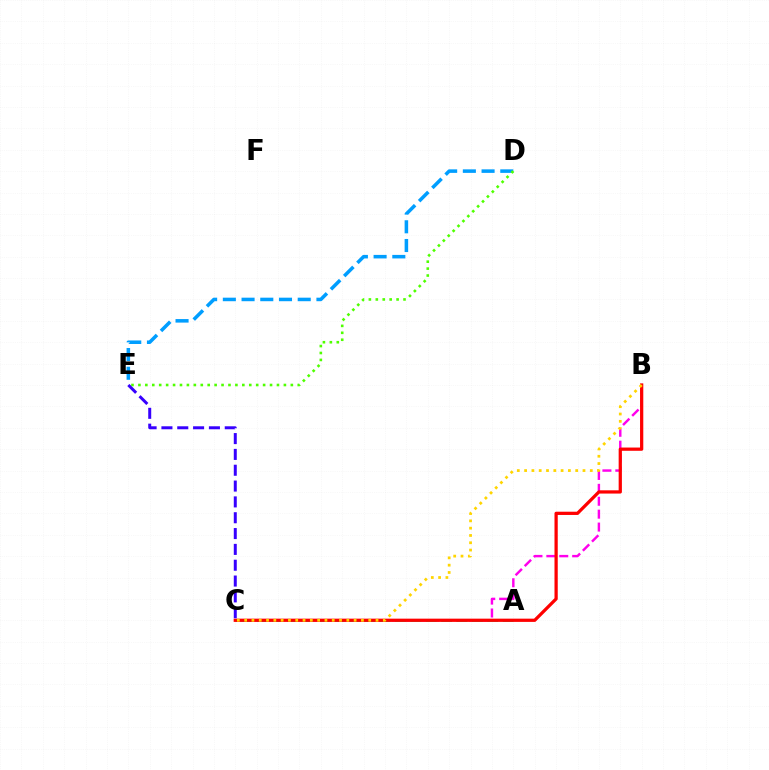{('B', 'C'): [{'color': '#ff00ed', 'line_style': 'dashed', 'thickness': 1.75}, {'color': '#ff0000', 'line_style': 'solid', 'thickness': 2.34}, {'color': '#ffd500', 'line_style': 'dotted', 'thickness': 1.98}], ('A', 'C'): [{'color': '#00ff86', 'line_style': 'dashed', 'thickness': 2.09}], ('D', 'E'): [{'color': '#009eff', 'line_style': 'dashed', 'thickness': 2.54}, {'color': '#4fff00', 'line_style': 'dotted', 'thickness': 1.88}], ('C', 'E'): [{'color': '#3700ff', 'line_style': 'dashed', 'thickness': 2.15}]}